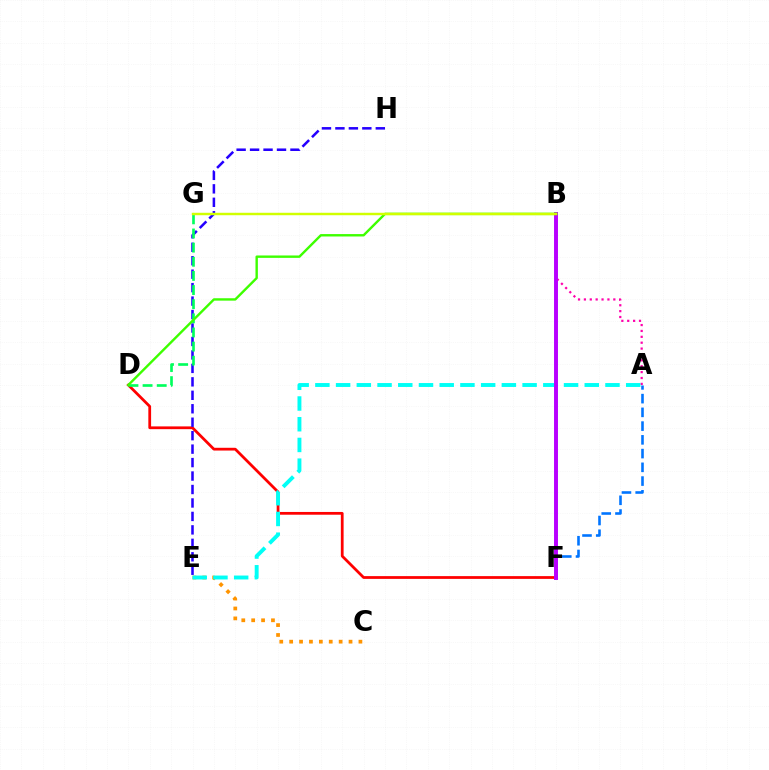{('C', 'E'): [{'color': '#ff9400', 'line_style': 'dotted', 'thickness': 2.69}], ('A', 'B'): [{'color': '#ff00ac', 'line_style': 'dotted', 'thickness': 1.6}], ('D', 'F'): [{'color': '#ff0000', 'line_style': 'solid', 'thickness': 1.99}], ('A', 'F'): [{'color': '#0074ff', 'line_style': 'dashed', 'thickness': 1.87}], ('E', 'H'): [{'color': '#2500ff', 'line_style': 'dashed', 'thickness': 1.83}], ('D', 'G'): [{'color': '#00ff5c', 'line_style': 'dashed', 'thickness': 1.92}], ('A', 'E'): [{'color': '#00fff6', 'line_style': 'dashed', 'thickness': 2.81}], ('B', 'F'): [{'color': '#b900ff', 'line_style': 'solid', 'thickness': 2.83}], ('B', 'D'): [{'color': '#3dff00', 'line_style': 'solid', 'thickness': 1.73}], ('B', 'G'): [{'color': '#d1ff00', 'line_style': 'solid', 'thickness': 1.76}]}